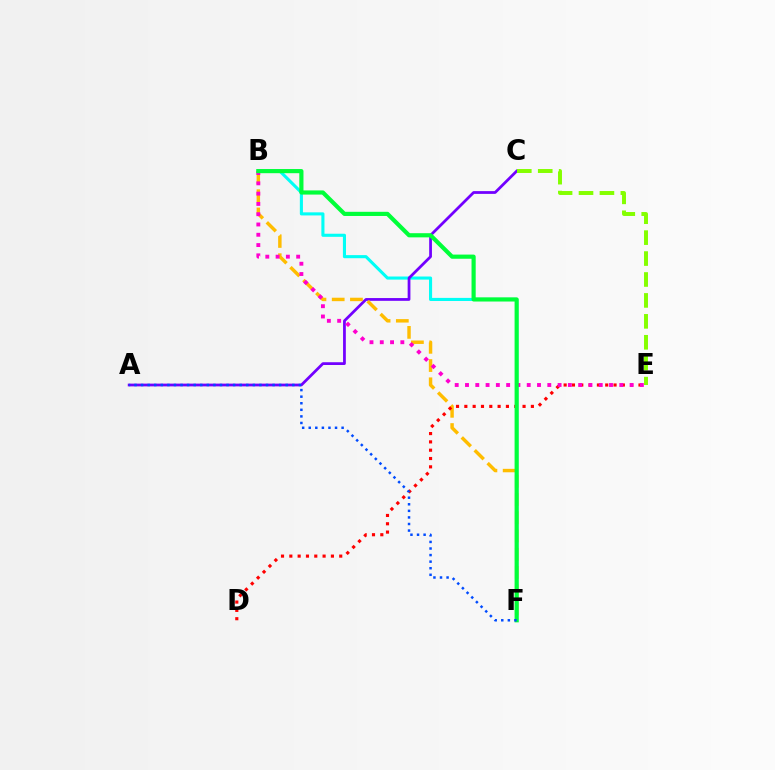{('B', 'F'): [{'color': '#00fff6', 'line_style': 'solid', 'thickness': 2.23}, {'color': '#ffbd00', 'line_style': 'dashed', 'thickness': 2.48}, {'color': '#00ff39', 'line_style': 'solid', 'thickness': 3.0}], ('A', 'C'): [{'color': '#7200ff', 'line_style': 'solid', 'thickness': 1.99}], ('D', 'E'): [{'color': '#ff0000', 'line_style': 'dotted', 'thickness': 2.26}], ('B', 'E'): [{'color': '#ff00cf', 'line_style': 'dotted', 'thickness': 2.79}], ('C', 'E'): [{'color': '#84ff00', 'line_style': 'dashed', 'thickness': 2.84}], ('A', 'F'): [{'color': '#004bff', 'line_style': 'dotted', 'thickness': 1.79}]}